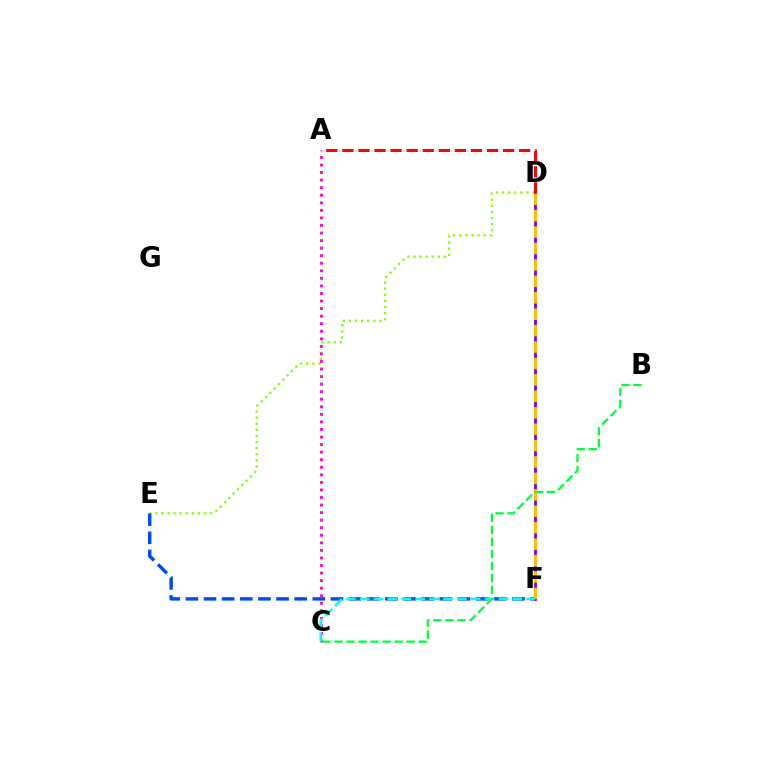{('D', 'E'): [{'color': '#84ff00', 'line_style': 'dotted', 'thickness': 1.66}], ('E', 'F'): [{'color': '#004bff', 'line_style': 'dashed', 'thickness': 2.46}], ('D', 'F'): [{'color': '#7200ff', 'line_style': 'solid', 'thickness': 2.0}, {'color': '#ffbd00', 'line_style': 'dashed', 'thickness': 2.23}], ('A', 'C'): [{'color': '#ff00cf', 'line_style': 'dotted', 'thickness': 2.05}], ('A', 'D'): [{'color': '#ff0000', 'line_style': 'dashed', 'thickness': 2.18}], ('C', 'F'): [{'color': '#00fff6', 'line_style': 'dashed', 'thickness': 1.88}], ('B', 'C'): [{'color': '#00ff39', 'line_style': 'dashed', 'thickness': 1.64}]}